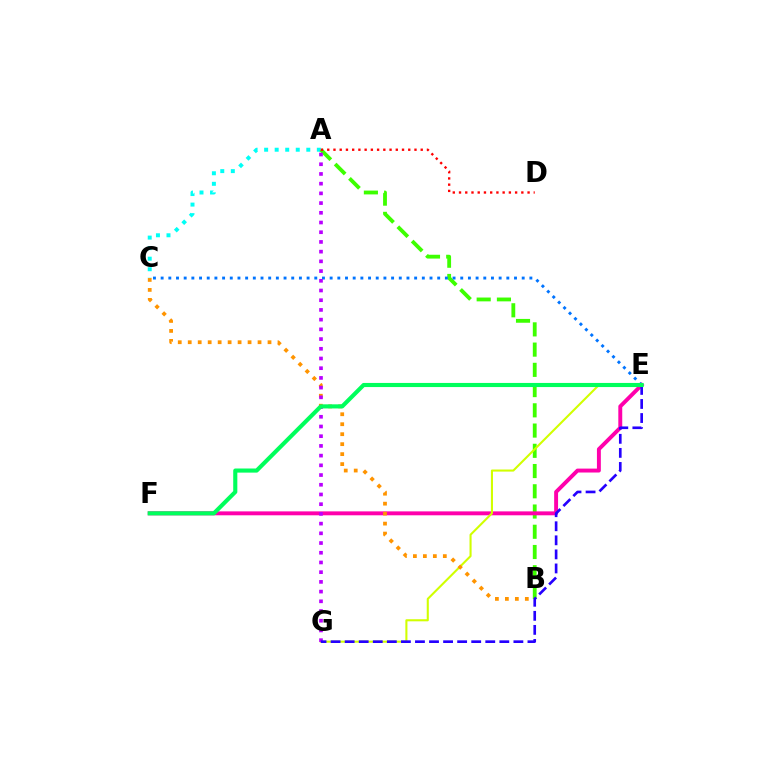{('A', 'C'): [{'color': '#00fff6', 'line_style': 'dotted', 'thickness': 2.86}], ('A', 'B'): [{'color': '#3dff00', 'line_style': 'dashed', 'thickness': 2.75}], ('E', 'F'): [{'color': '#ff00ac', 'line_style': 'solid', 'thickness': 2.82}, {'color': '#00ff5c', 'line_style': 'solid', 'thickness': 2.96}], ('A', 'D'): [{'color': '#ff0000', 'line_style': 'dotted', 'thickness': 1.69}], ('E', 'G'): [{'color': '#d1ff00', 'line_style': 'solid', 'thickness': 1.5}, {'color': '#2500ff', 'line_style': 'dashed', 'thickness': 1.91}], ('C', 'E'): [{'color': '#0074ff', 'line_style': 'dotted', 'thickness': 2.09}], ('B', 'C'): [{'color': '#ff9400', 'line_style': 'dotted', 'thickness': 2.71}], ('A', 'G'): [{'color': '#b900ff', 'line_style': 'dotted', 'thickness': 2.64}]}